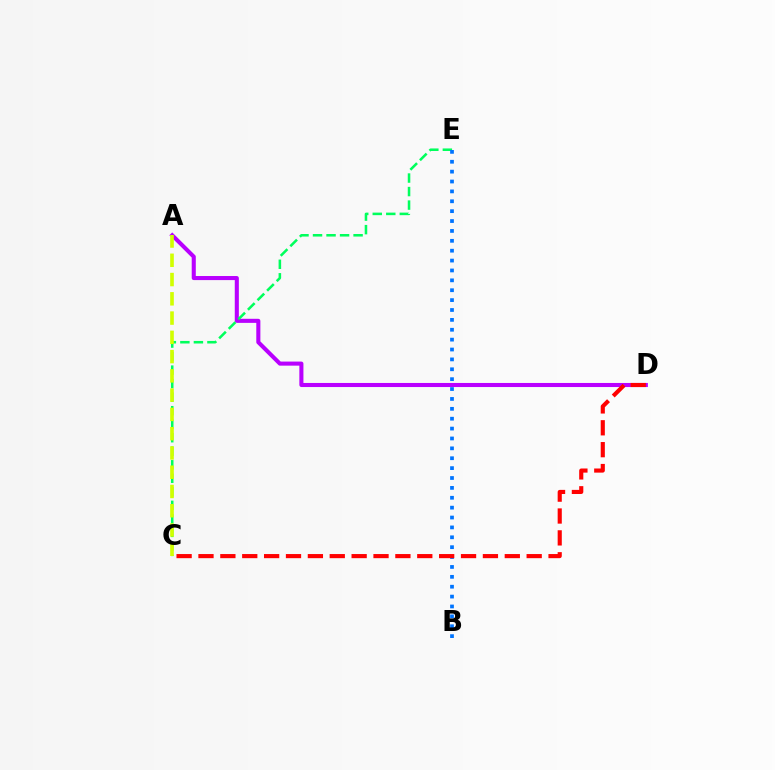{('A', 'D'): [{'color': '#b900ff', 'line_style': 'solid', 'thickness': 2.93}], ('C', 'E'): [{'color': '#00ff5c', 'line_style': 'dashed', 'thickness': 1.84}], ('A', 'C'): [{'color': '#d1ff00', 'line_style': 'dashed', 'thickness': 2.62}], ('B', 'E'): [{'color': '#0074ff', 'line_style': 'dotted', 'thickness': 2.69}], ('C', 'D'): [{'color': '#ff0000', 'line_style': 'dashed', 'thickness': 2.97}]}